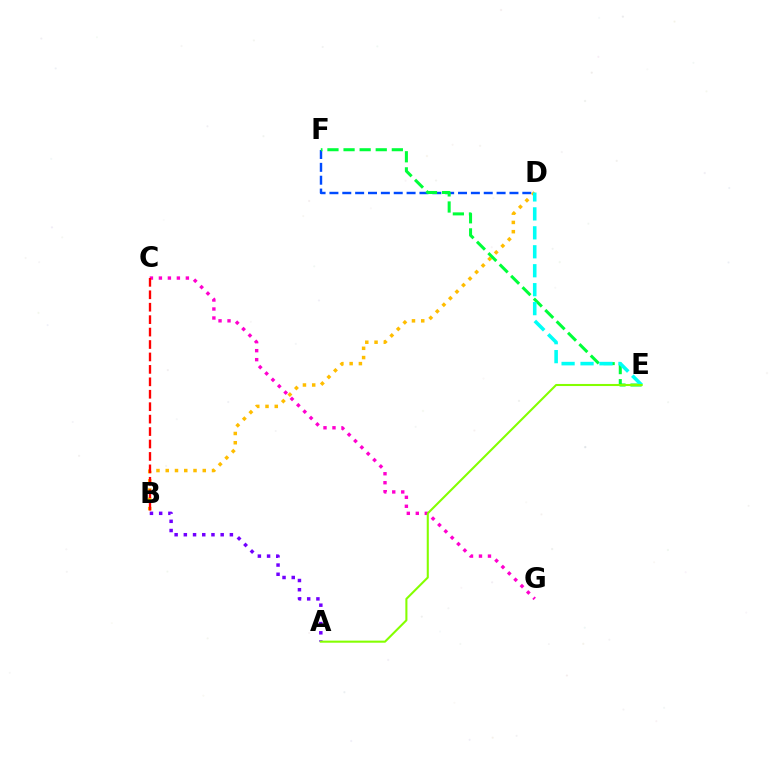{('D', 'F'): [{'color': '#004bff', 'line_style': 'dashed', 'thickness': 1.75}], ('A', 'B'): [{'color': '#7200ff', 'line_style': 'dotted', 'thickness': 2.5}], ('B', 'D'): [{'color': '#ffbd00', 'line_style': 'dotted', 'thickness': 2.52}], ('E', 'F'): [{'color': '#00ff39', 'line_style': 'dashed', 'thickness': 2.19}], ('D', 'E'): [{'color': '#00fff6', 'line_style': 'dashed', 'thickness': 2.57}], ('C', 'G'): [{'color': '#ff00cf', 'line_style': 'dotted', 'thickness': 2.44}], ('A', 'E'): [{'color': '#84ff00', 'line_style': 'solid', 'thickness': 1.5}], ('B', 'C'): [{'color': '#ff0000', 'line_style': 'dashed', 'thickness': 1.69}]}